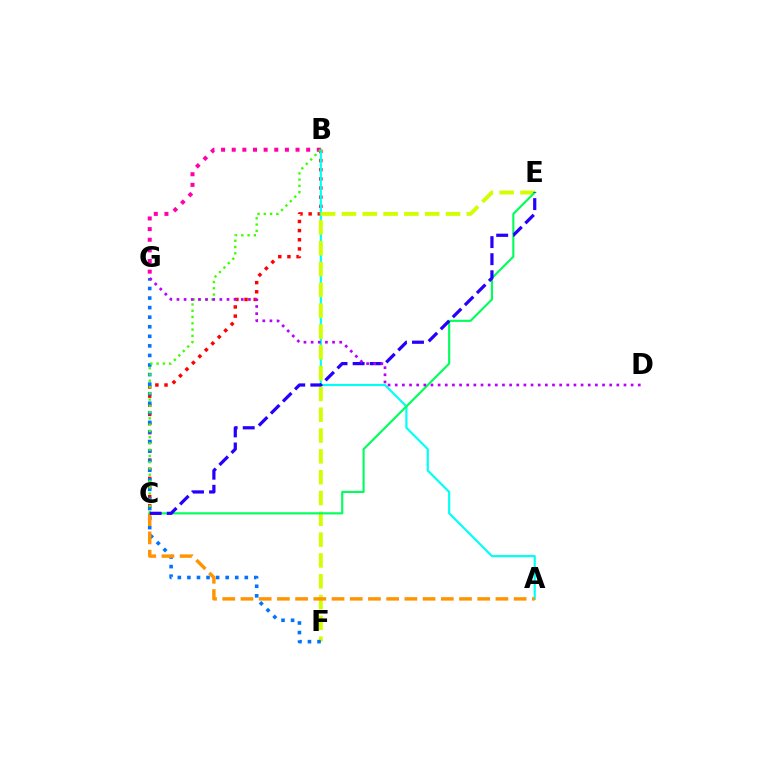{('B', 'C'): [{'color': '#ff0000', 'line_style': 'dotted', 'thickness': 2.48}, {'color': '#3dff00', 'line_style': 'dotted', 'thickness': 1.7}], ('A', 'B'): [{'color': '#00fff6', 'line_style': 'solid', 'thickness': 1.56}], ('E', 'F'): [{'color': '#d1ff00', 'line_style': 'dashed', 'thickness': 2.83}], ('F', 'G'): [{'color': '#0074ff', 'line_style': 'dotted', 'thickness': 2.6}], ('A', 'C'): [{'color': '#ff9400', 'line_style': 'dashed', 'thickness': 2.47}], ('B', 'G'): [{'color': '#ff00ac', 'line_style': 'dotted', 'thickness': 2.89}], ('C', 'E'): [{'color': '#00ff5c', 'line_style': 'solid', 'thickness': 1.53}, {'color': '#2500ff', 'line_style': 'dashed', 'thickness': 2.32}], ('D', 'G'): [{'color': '#b900ff', 'line_style': 'dotted', 'thickness': 1.94}]}